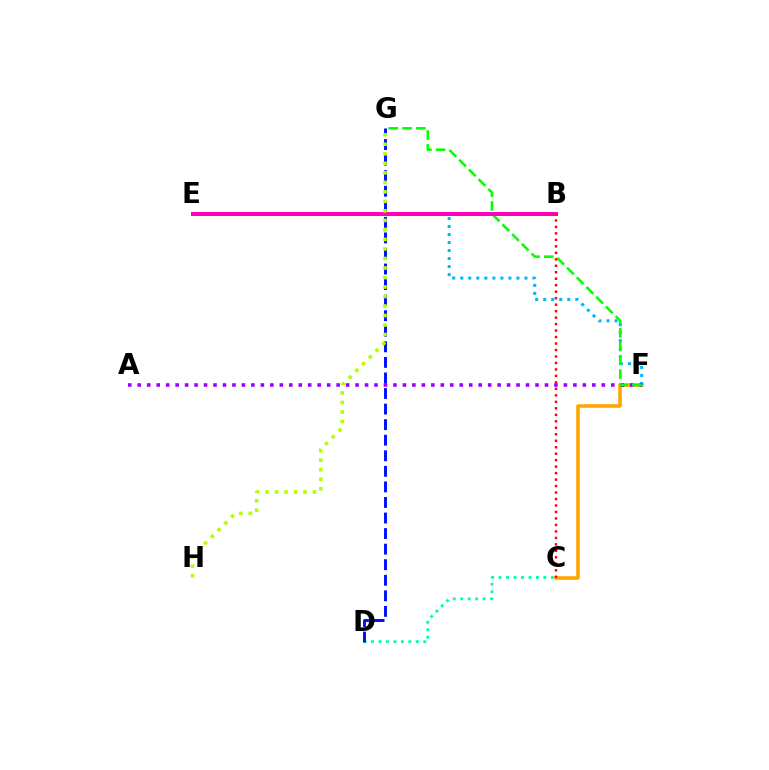{('C', 'D'): [{'color': '#00ff9d', 'line_style': 'dotted', 'thickness': 2.03}], ('C', 'F'): [{'color': '#ffa500', 'line_style': 'solid', 'thickness': 2.56}], ('E', 'F'): [{'color': '#00b5ff', 'line_style': 'dotted', 'thickness': 2.18}], ('A', 'F'): [{'color': '#9b00ff', 'line_style': 'dotted', 'thickness': 2.57}], ('F', 'G'): [{'color': '#08ff00', 'line_style': 'dashed', 'thickness': 1.87}], ('B', 'E'): [{'color': '#ff00bd', 'line_style': 'solid', 'thickness': 2.89}], ('B', 'C'): [{'color': '#ff0000', 'line_style': 'dotted', 'thickness': 1.76}], ('D', 'G'): [{'color': '#0010ff', 'line_style': 'dashed', 'thickness': 2.11}], ('G', 'H'): [{'color': '#b3ff00', 'line_style': 'dotted', 'thickness': 2.58}]}